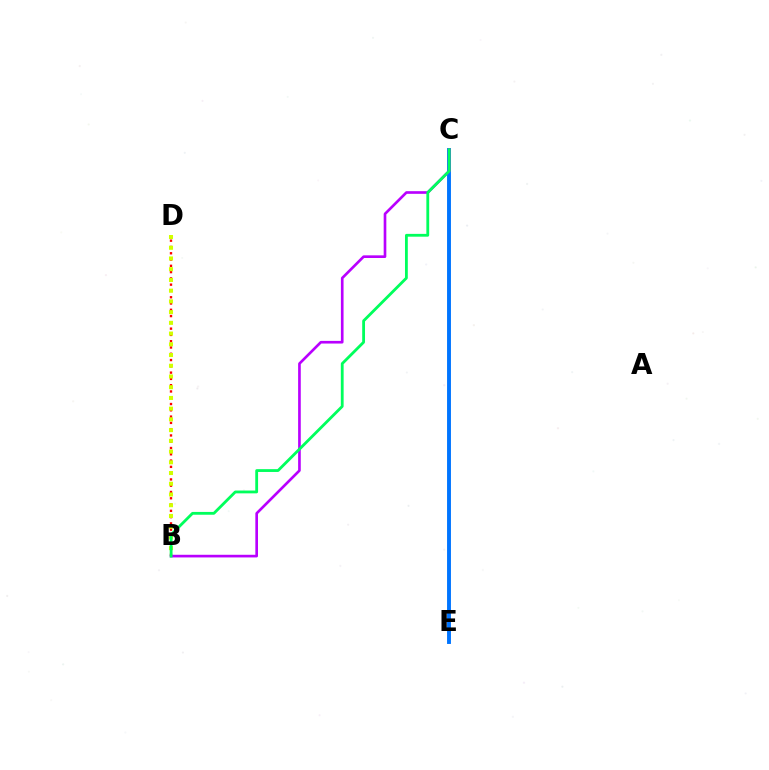{('C', 'E'): [{'color': '#0074ff', 'line_style': 'solid', 'thickness': 2.81}], ('B', 'D'): [{'color': '#ff0000', 'line_style': 'dotted', 'thickness': 1.71}, {'color': '#d1ff00', 'line_style': 'dotted', 'thickness': 2.91}], ('B', 'C'): [{'color': '#b900ff', 'line_style': 'solid', 'thickness': 1.91}, {'color': '#00ff5c', 'line_style': 'solid', 'thickness': 2.03}]}